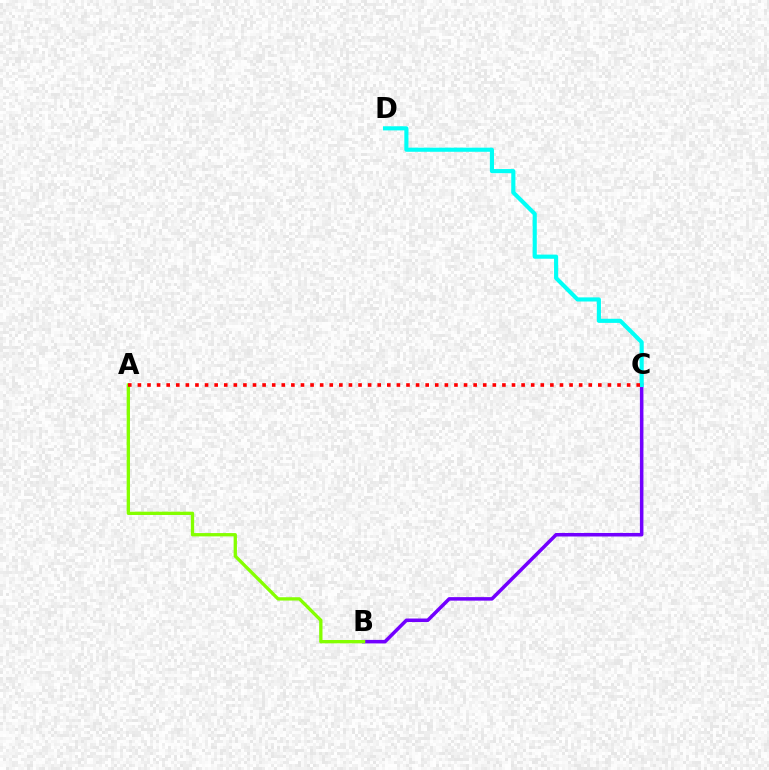{('B', 'C'): [{'color': '#7200ff', 'line_style': 'solid', 'thickness': 2.54}], ('C', 'D'): [{'color': '#00fff6', 'line_style': 'solid', 'thickness': 2.97}], ('A', 'B'): [{'color': '#84ff00', 'line_style': 'solid', 'thickness': 2.38}], ('A', 'C'): [{'color': '#ff0000', 'line_style': 'dotted', 'thickness': 2.61}]}